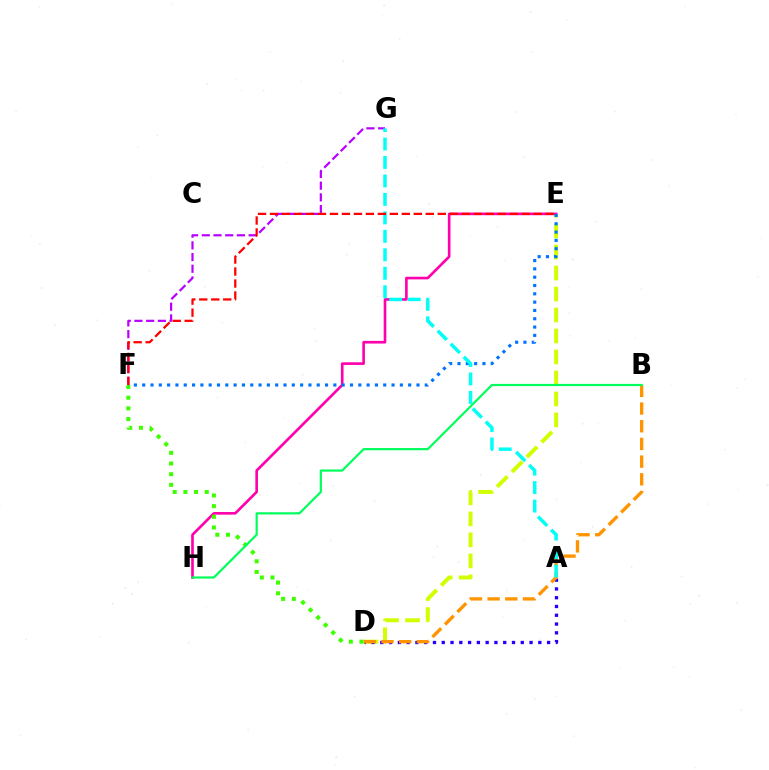{('D', 'E'): [{'color': '#d1ff00', 'line_style': 'dashed', 'thickness': 2.85}], ('F', 'G'): [{'color': '#b900ff', 'line_style': 'dashed', 'thickness': 1.59}], ('A', 'D'): [{'color': '#2500ff', 'line_style': 'dotted', 'thickness': 2.39}], ('E', 'H'): [{'color': '#ff00ac', 'line_style': 'solid', 'thickness': 1.9}], ('B', 'D'): [{'color': '#ff9400', 'line_style': 'dashed', 'thickness': 2.4}], ('D', 'F'): [{'color': '#3dff00', 'line_style': 'dotted', 'thickness': 2.9}], ('B', 'H'): [{'color': '#00ff5c', 'line_style': 'solid', 'thickness': 1.58}], ('E', 'F'): [{'color': '#0074ff', 'line_style': 'dotted', 'thickness': 2.26}, {'color': '#ff0000', 'line_style': 'dashed', 'thickness': 1.63}], ('A', 'G'): [{'color': '#00fff6', 'line_style': 'dashed', 'thickness': 2.51}]}